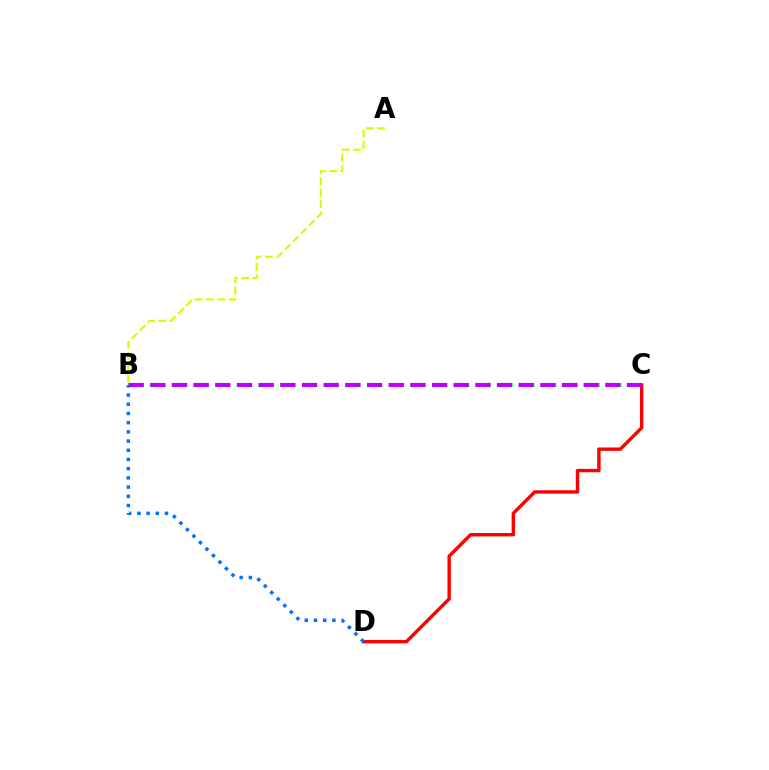{('A', 'B'): [{'color': '#d1ff00', 'line_style': 'dashed', 'thickness': 1.54}], ('C', 'D'): [{'color': '#ff0000', 'line_style': 'solid', 'thickness': 2.45}], ('B', 'C'): [{'color': '#00ff5c', 'line_style': 'dotted', 'thickness': 2.95}, {'color': '#b900ff', 'line_style': 'dashed', 'thickness': 2.94}], ('B', 'D'): [{'color': '#0074ff', 'line_style': 'dotted', 'thickness': 2.5}]}